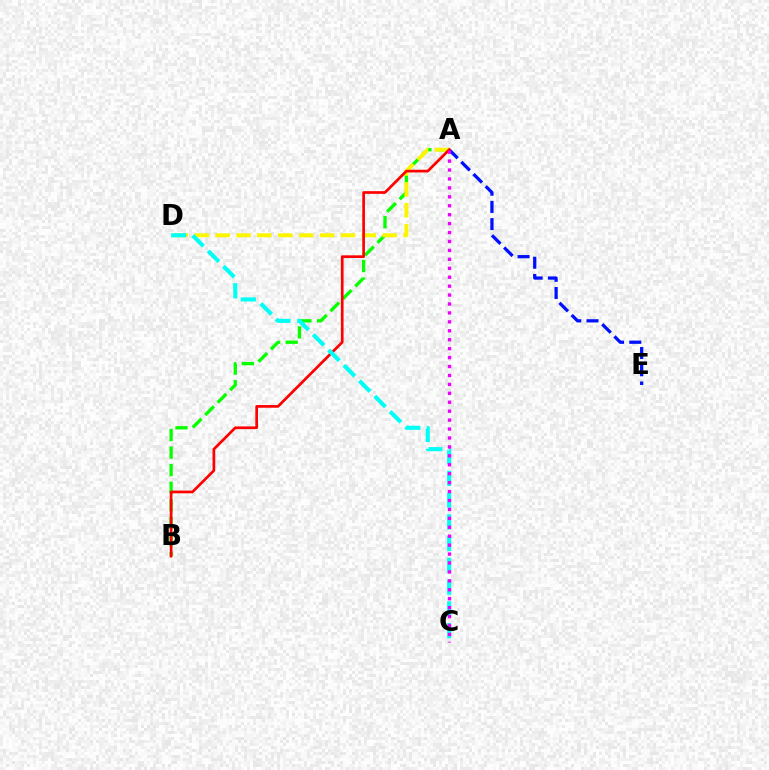{('A', 'E'): [{'color': '#0010ff', 'line_style': 'dashed', 'thickness': 2.34}], ('A', 'B'): [{'color': '#08ff00', 'line_style': 'dashed', 'thickness': 2.39}, {'color': '#ff0000', 'line_style': 'solid', 'thickness': 1.94}], ('A', 'D'): [{'color': '#fcf500', 'line_style': 'dashed', 'thickness': 2.84}], ('C', 'D'): [{'color': '#00fff6', 'line_style': 'dashed', 'thickness': 2.96}], ('A', 'C'): [{'color': '#ee00ff', 'line_style': 'dotted', 'thickness': 2.43}]}